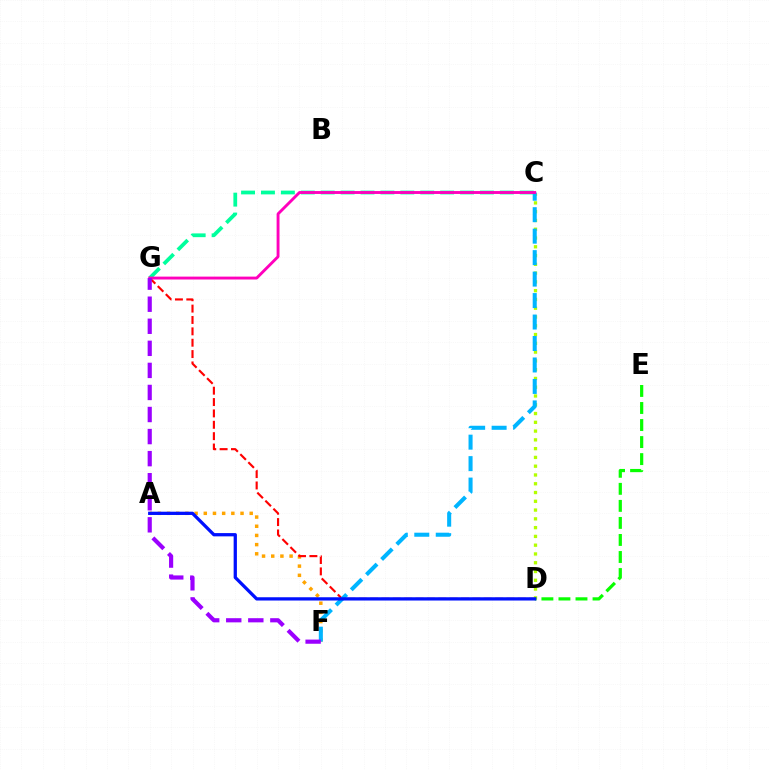{('A', 'F'): [{'color': '#ffa500', 'line_style': 'dotted', 'thickness': 2.5}], ('D', 'G'): [{'color': '#ff0000', 'line_style': 'dashed', 'thickness': 1.54}], ('C', 'G'): [{'color': '#00ff9d', 'line_style': 'dashed', 'thickness': 2.7}, {'color': '#ff00bd', 'line_style': 'solid', 'thickness': 2.08}], ('C', 'D'): [{'color': '#b3ff00', 'line_style': 'dotted', 'thickness': 2.38}], ('D', 'E'): [{'color': '#08ff00', 'line_style': 'dashed', 'thickness': 2.31}], ('C', 'F'): [{'color': '#00b5ff', 'line_style': 'dashed', 'thickness': 2.92}], ('A', 'D'): [{'color': '#0010ff', 'line_style': 'solid', 'thickness': 2.35}], ('F', 'G'): [{'color': '#9b00ff', 'line_style': 'dashed', 'thickness': 3.0}]}